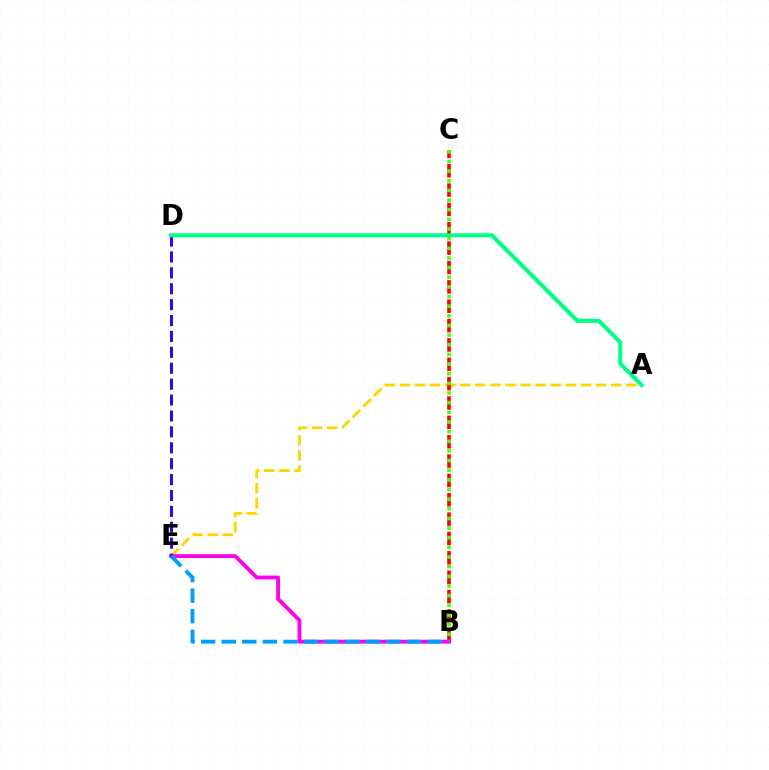{('A', 'E'): [{'color': '#ffd500', 'line_style': 'dashed', 'thickness': 2.05}], ('B', 'C'): [{'color': '#ff0000', 'line_style': 'dashed', 'thickness': 2.63}, {'color': '#4fff00', 'line_style': 'dotted', 'thickness': 2.62}], ('B', 'E'): [{'color': '#ff00ed', 'line_style': 'solid', 'thickness': 2.76}, {'color': '#009eff', 'line_style': 'dashed', 'thickness': 2.8}], ('D', 'E'): [{'color': '#3700ff', 'line_style': 'dashed', 'thickness': 2.16}], ('A', 'D'): [{'color': '#00ff86', 'line_style': 'solid', 'thickness': 2.92}]}